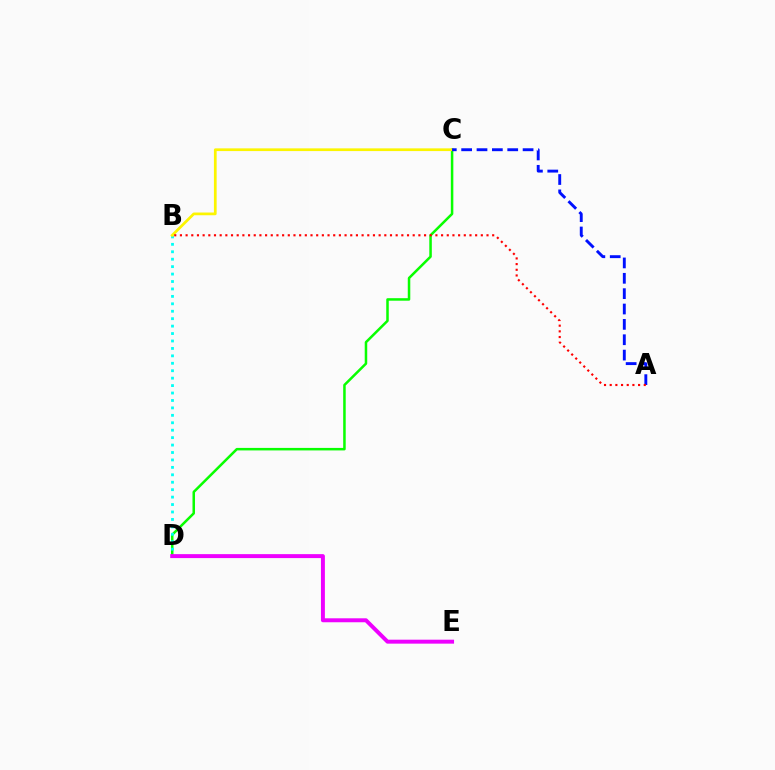{('C', 'D'): [{'color': '#08ff00', 'line_style': 'solid', 'thickness': 1.81}], ('B', 'D'): [{'color': '#00fff6', 'line_style': 'dotted', 'thickness': 2.02}], ('B', 'C'): [{'color': '#fcf500', 'line_style': 'solid', 'thickness': 1.96}], ('A', 'C'): [{'color': '#0010ff', 'line_style': 'dashed', 'thickness': 2.09}], ('D', 'E'): [{'color': '#ee00ff', 'line_style': 'solid', 'thickness': 2.85}], ('A', 'B'): [{'color': '#ff0000', 'line_style': 'dotted', 'thickness': 1.54}]}